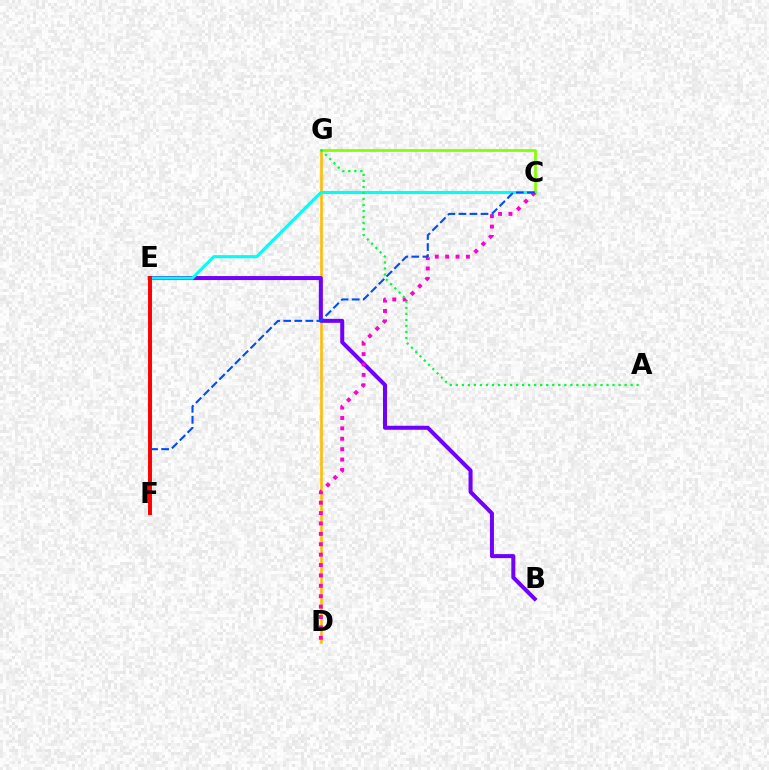{('D', 'G'): [{'color': '#ffbd00', 'line_style': 'solid', 'thickness': 1.87}], ('C', 'G'): [{'color': '#84ff00', 'line_style': 'solid', 'thickness': 1.97}], ('B', 'E'): [{'color': '#7200ff', 'line_style': 'solid', 'thickness': 2.89}], ('C', 'E'): [{'color': '#00fff6', 'line_style': 'solid', 'thickness': 2.24}], ('C', 'D'): [{'color': '#ff00cf', 'line_style': 'dotted', 'thickness': 2.82}], ('C', 'F'): [{'color': '#004bff', 'line_style': 'dashed', 'thickness': 1.5}], ('A', 'G'): [{'color': '#00ff39', 'line_style': 'dotted', 'thickness': 1.64}], ('E', 'F'): [{'color': '#ff0000', 'line_style': 'solid', 'thickness': 2.84}]}